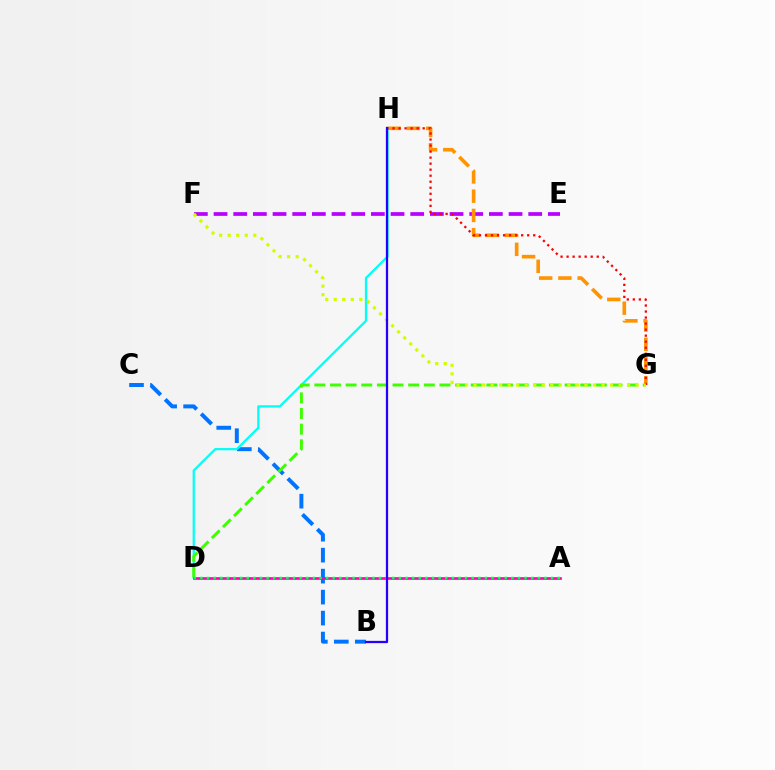{('B', 'C'): [{'color': '#0074ff', 'line_style': 'dashed', 'thickness': 2.85}], ('E', 'F'): [{'color': '#b900ff', 'line_style': 'dashed', 'thickness': 2.67}], ('G', 'H'): [{'color': '#ff9400', 'line_style': 'dashed', 'thickness': 2.61}, {'color': '#ff0000', 'line_style': 'dotted', 'thickness': 1.64}], ('D', 'H'): [{'color': '#00fff6', 'line_style': 'solid', 'thickness': 1.61}], ('A', 'D'): [{'color': '#ff00ac', 'line_style': 'solid', 'thickness': 1.9}, {'color': '#00ff5c', 'line_style': 'dotted', 'thickness': 1.8}], ('D', 'G'): [{'color': '#3dff00', 'line_style': 'dashed', 'thickness': 2.12}], ('F', 'G'): [{'color': '#d1ff00', 'line_style': 'dotted', 'thickness': 2.32}], ('B', 'H'): [{'color': '#2500ff', 'line_style': 'solid', 'thickness': 1.63}]}